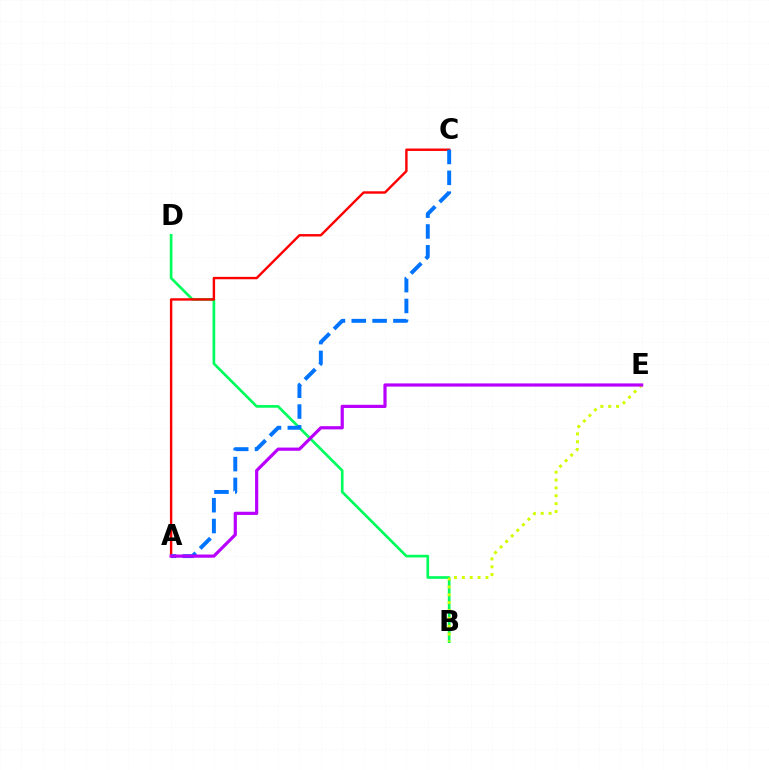{('B', 'D'): [{'color': '#00ff5c', 'line_style': 'solid', 'thickness': 1.93}], ('A', 'C'): [{'color': '#ff0000', 'line_style': 'solid', 'thickness': 1.73}, {'color': '#0074ff', 'line_style': 'dashed', 'thickness': 2.83}], ('B', 'E'): [{'color': '#d1ff00', 'line_style': 'dotted', 'thickness': 2.14}], ('A', 'E'): [{'color': '#b900ff', 'line_style': 'solid', 'thickness': 2.3}]}